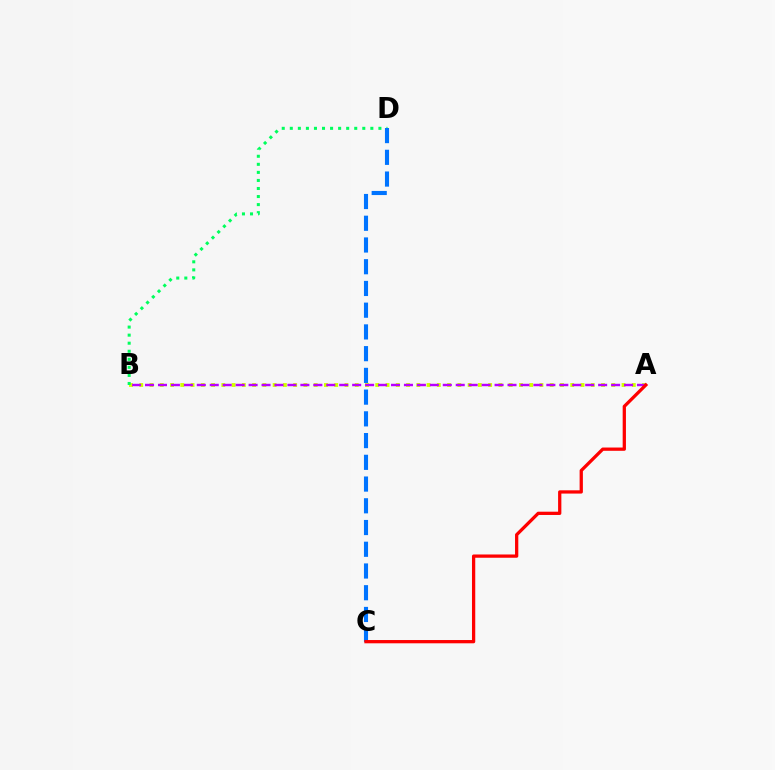{('A', 'B'): [{'color': '#d1ff00', 'line_style': 'dotted', 'thickness': 2.79}, {'color': '#b900ff', 'line_style': 'dashed', 'thickness': 1.76}], ('B', 'D'): [{'color': '#00ff5c', 'line_style': 'dotted', 'thickness': 2.19}], ('C', 'D'): [{'color': '#0074ff', 'line_style': 'dashed', 'thickness': 2.95}], ('A', 'C'): [{'color': '#ff0000', 'line_style': 'solid', 'thickness': 2.35}]}